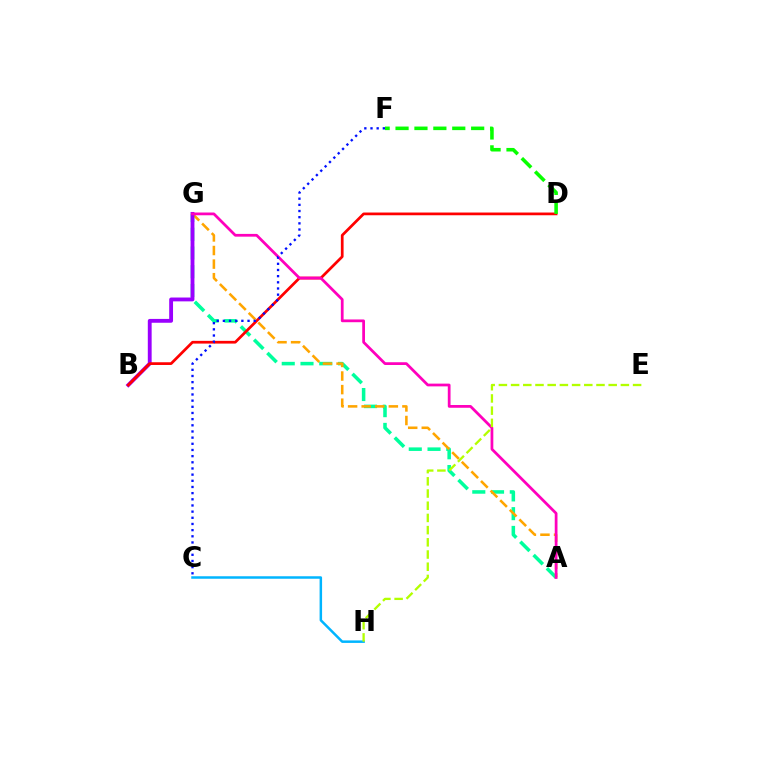{('A', 'G'): [{'color': '#00ff9d', 'line_style': 'dashed', 'thickness': 2.55}, {'color': '#ffa500', 'line_style': 'dashed', 'thickness': 1.85}, {'color': '#ff00bd', 'line_style': 'solid', 'thickness': 1.98}], ('C', 'H'): [{'color': '#00b5ff', 'line_style': 'solid', 'thickness': 1.8}], ('B', 'G'): [{'color': '#9b00ff', 'line_style': 'solid', 'thickness': 2.77}], ('B', 'D'): [{'color': '#ff0000', 'line_style': 'solid', 'thickness': 1.96}], ('C', 'F'): [{'color': '#0010ff', 'line_style': 'dotted', 'thickness': 1.68}], ('D', 'F'): [{'color': '#08ff00', 'line_style': 'dashed', 'thickness': 2.57}], ('E', 'H'): [{'color': '#b3ff00', 'line_style': 'dashed', 'thickness': 1.66}]}